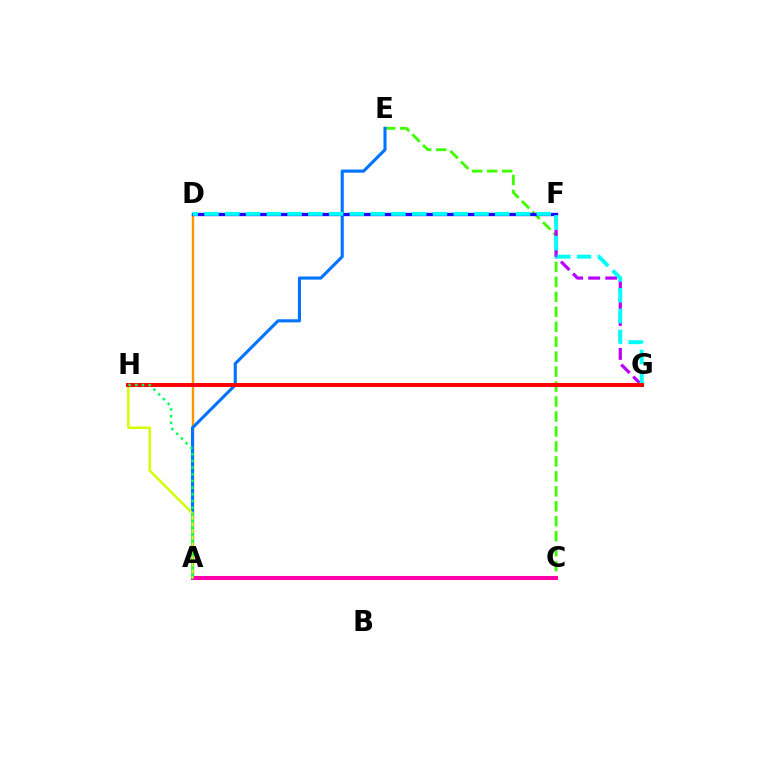{('A', 'D'): [{'color': '#ff9400', 'line_style': 'solid', 'thickness': 1.73}], ('C', 'E'): [{'color': '#3dff00', 'line_style': 'dashed', 'thickness': 2.03}], ('A', 'C'): [{'color': '#ff00ac', 'line_style': 'solid', 'thickness': 2.91}], ('F', 'G'): [{'color': '#b900ff', 'line_style': 'dashed', 'thickness': 2.31}], ('A', 'E'): [{'color': '#0074ff', 'line_style': 'solid', 'thickness': 2.23}], ('D', 'F'): [{'color': '#2500ff', 'line_style': 'solid', 'thickness': 2.38}], ('D', 'G'): [{'color': '#00fff6', 'line_style': 'dashed', 'thickness': 2.82}], ('A', 'H'): [{'color': '#d1ff00', 'line_style': 'solid', 'thickness': 1.76}, {'color': '#00ff5c', 'line_style': 'dotted', 'thickness': 1.82}], ('G', 'H'): [{'color': '#ff0000', 'line_style': 'solid', 'thickness': 2.87}]}